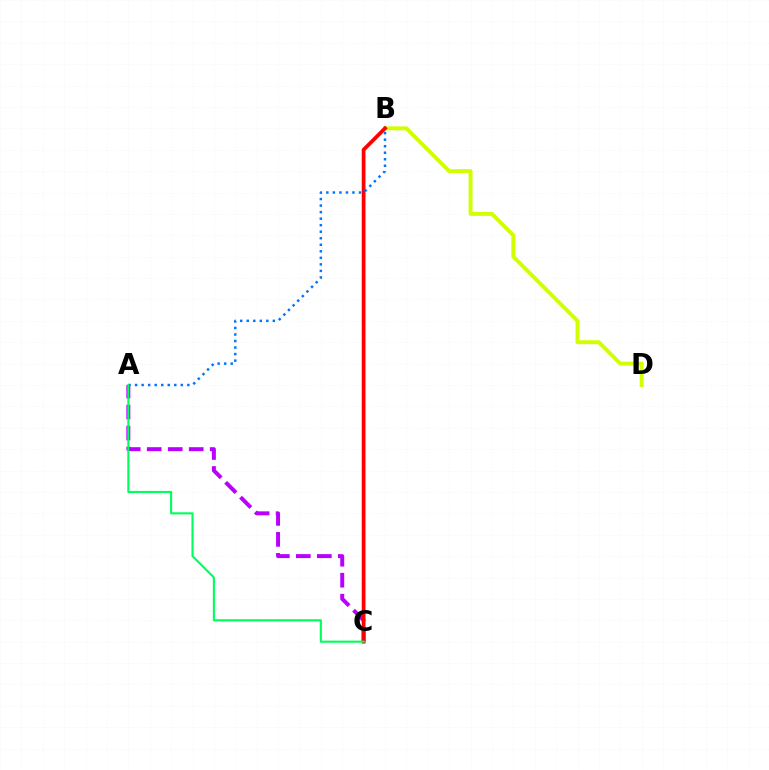{('B', 'D'): [{'color': '#d1ff00', 'line_style': 'solid', 'thickness': 2.83}], ('A', 'C'): [{'color': '#b900ff', 'line_style': 'dashed', 'thickness': 2.85}, {'color': '#00ff5c', 'line_style': 'solid', 'thickness': 1.52}], ('B', 'C'): [{'color': '#ff0000', 'line_style': 'solid', 'thickness': 2.71}], ('A', 'B'): [{'color': '#0074ff', 'line_style': 'dotted', 'thickness': 1.77}]}